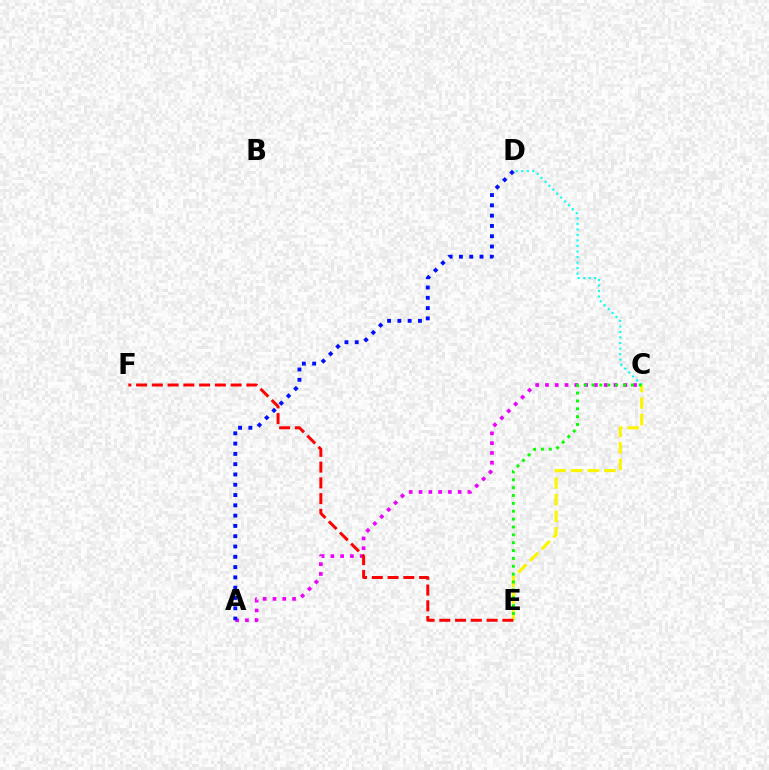{('A', 'C'): [{'color': '#ee00ff', 'line_style': 'dotted', 'thickness': 2.66}], ('C', 'D'): [{'color': '#00fff6', 'line_style': 'dotted', 'thickness': 1.5}], ('C', 'E'): [{'color': '#fcf500', 'line_style': 'dashed', 'thickness': 2.25}, {'color': '#08ff00', 'line_style': 'dotted', 'thickness': 2.14}], ('A', 'D'): [{'color': '#0010ff', 'line_style': 'dotted', 'thickness': 2.8}], ('E', 'F'): [{'color': '#ff0000', 'line_style': 'dashed', 'thickness': 2.14}]}